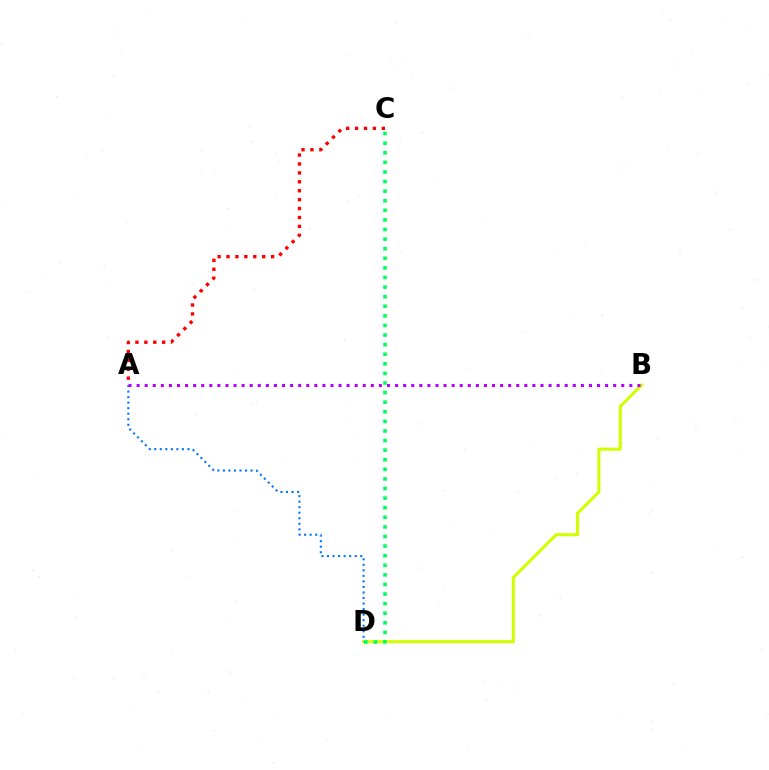{('A', 'C'): [{'color': '#ff0000', 'line_style': 'dotted', 'thickness': 2.42}], ('B', 'D'): [{'color': '#d1ff00', 'line_style': 'solid', 'thickness': 2.21}], ('C', 'D'): [{'color': '#00ff5c', 'line_style': 'dotted', 'thickness': 2.61}], ('A', 'D'): [{'color': '#0074ff', 'line_style': 'dotted', 'thickness': 1.5}], ('A', 'B'): [{'color': '#b900ff', 'line_style': 'dotted', 'thickness': 2.19}]}